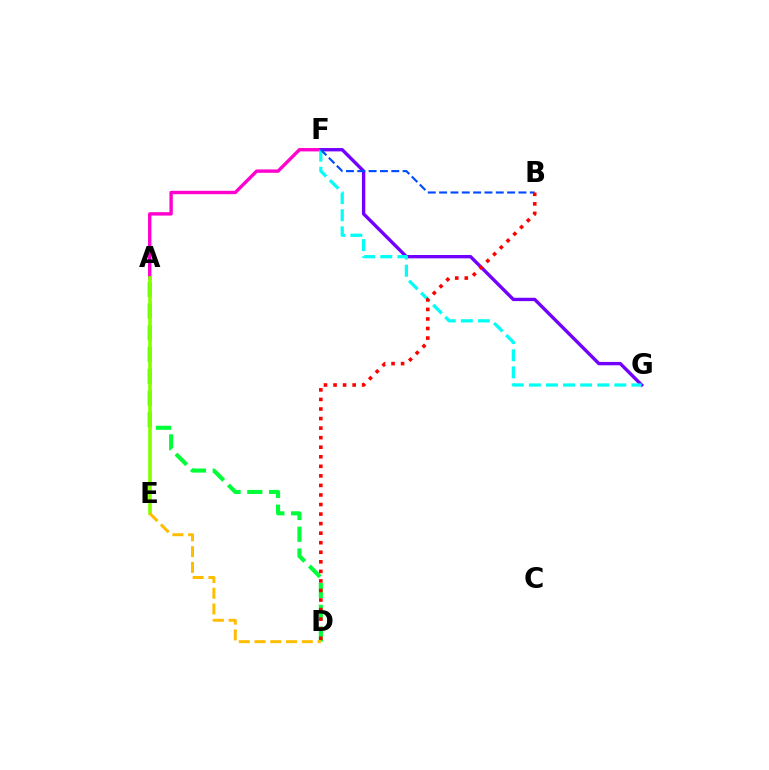{('A', 'F'): [{'color': '#ff00cf', 'line_style': 'solid', 'thickness': 2.43}], ('A', 'D'): [{'color': '#00ff39', 'line_style': 'dashed', 'thickness': 2.95}], ('F', 'G'): [{'color': '#7200ff', 'line_style': 'solid', 'thickness': 2.42}, {'color': '#00fff6', 'line_style': 'dashed', 'thickness': 2.32}], ('A', 'E'): [{'color': '#84ff00', 'line_style': 'solid', 'thickness': 2.62}], ('B', 'F'): [{'color': '#004bff', 'line_style': 'dashed', 'thickness': 1.54}], ('B', 'D'): [{'color': '#ff0000', 'line_style': 'dotted', 'thickness': 2.6}], ('D', 'E'): [{'color': '#ffbd00', 'line_style': 'dashed', 'thickness': 2.14}]}